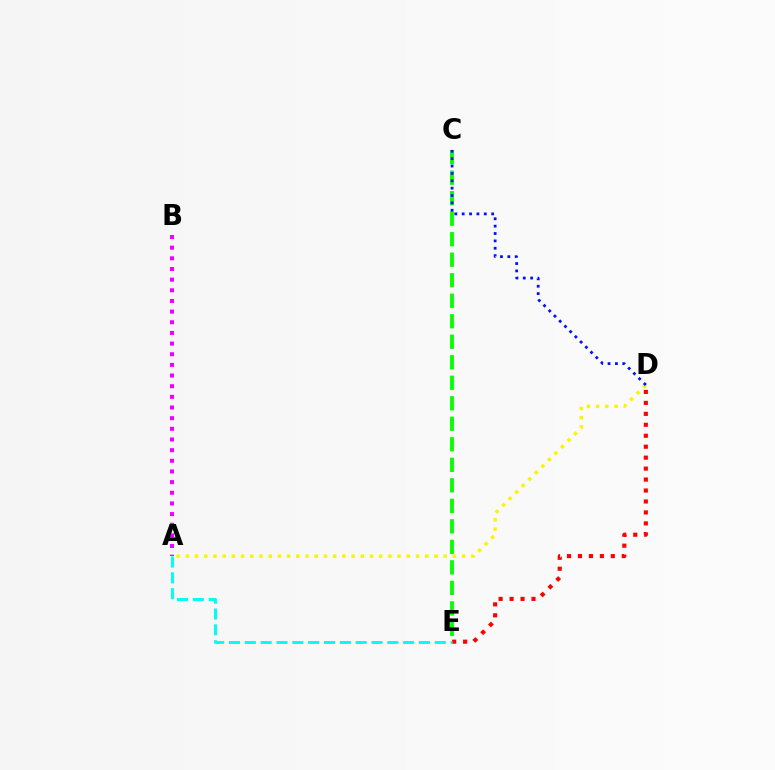{('D', 'E'): [{'color': '#ff0000', 'line_style': 'dotted', 'thickness': 2.98}], ('C', 'E'): [{'color': '#08ff00', 'line_style': 'dashed', 'thickness': 2.79}], ('A', 'D'): [{'color': '#fcf500', 'line_style': 'dotted', 'thickness': 2.5}], ('C', 'D'): [{'color': '#0010ff', 'line_style': 'dotted', 'thickness': 2.0}], ('A', 'E'): [{'color': '#00fff6', 'line_style': 'dashed', 'thickness': 2.15}], ('A', 'B'): [{'color': '#ee00ff', 'line_style': 'dotted', 'thickness': 2.9}]}